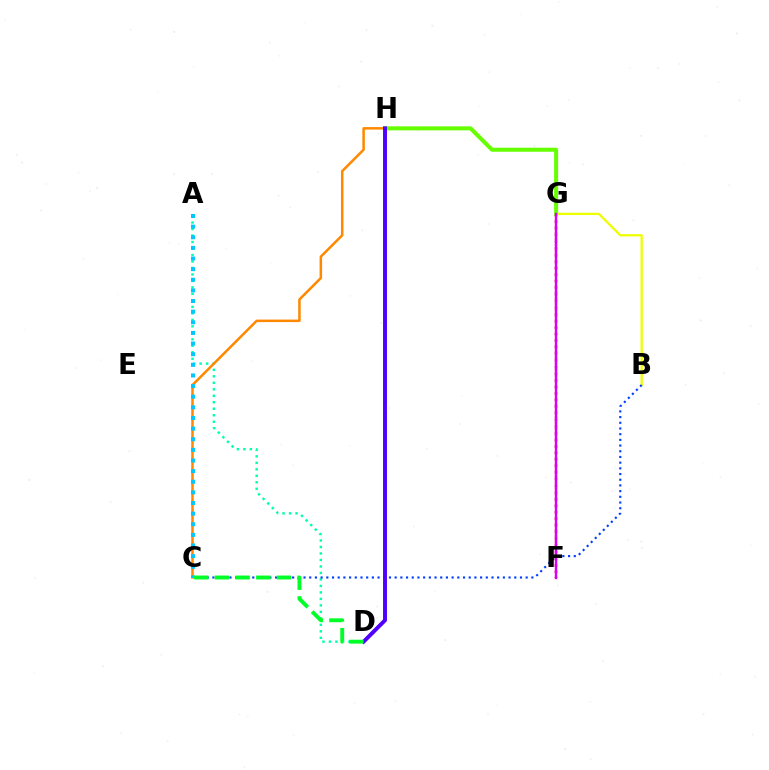{('F', 'G'): [{'color': '#ff00a0', 'line_style': 'dotted', 'thickness': 1.79}, {'color': '#ff0000', 'line_style': 'dotted', 'thickness': 1.62}, {'color': '#d600ff', 'line_style': 'solid', 'thickness': 1.73}], ('A', 'D'): [{'color': '#00ffaf', 'line_style': 'dotted', 'thickness': 1.76}], ('C', 'H'): [{'color': '#ff8800', 'line_style': 'solid', 'thickness': 1.81}], ('B', 'G'): [{'color': '#eeff00', 'line_style': 'solid', 'thickness': 1.65}], ('B', 'C'): [{'color': '#003fff', 'line_style': 'dotted', 'thickness': 1.55}], ('G', 'H'): [{'color': '#66ff00', 'line_style': 'solid', 'thickness': 2.9}], ('A', 'C'): [{'color': '#00c7ff', 'line_style': 'dotted', 'thickness': 2.89}], ('D', 'H'): [{'color': '#4f00ff', 'line_style': 'solid', 'thickness': 2.83}], ('C', 'D'): [{'color': '#00ff27', 'line_style': 'dashed', 'thickness': 2.81}]}